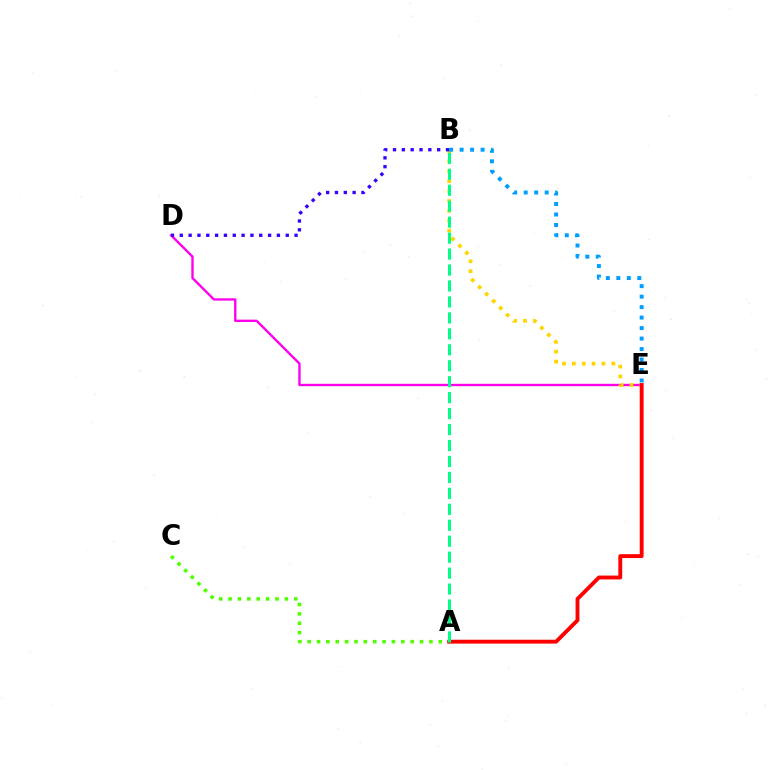{('D', 'E'): [{'color': '#ff00ed', 'line_style': 'solid', 'thickness': 1.71}], ('B', 'E'): [{'color': '#ffd500', 'line_style': 'dotted', 'thickness': 2.68}, {'color': '#009eff', 'line_style': 'dotted', 'thickness': 2.85}], ('B', 'D'): [{'color': '#3700ff', 'line_style': 'dotted', 'thickness': 2.4}], ('A', 'C'): [{'color': '#4fff00', 'line_style': 'dotted', 'thickness': 2.55}], ('A', 'E'): [{'color': '#ff0000', 'line_style': 'solid', 'thickness': 2.79}], ('A', 'B'): [{'color': '#00ff86', 'line_style': 'dashed', 'thickness': 2.17}]}